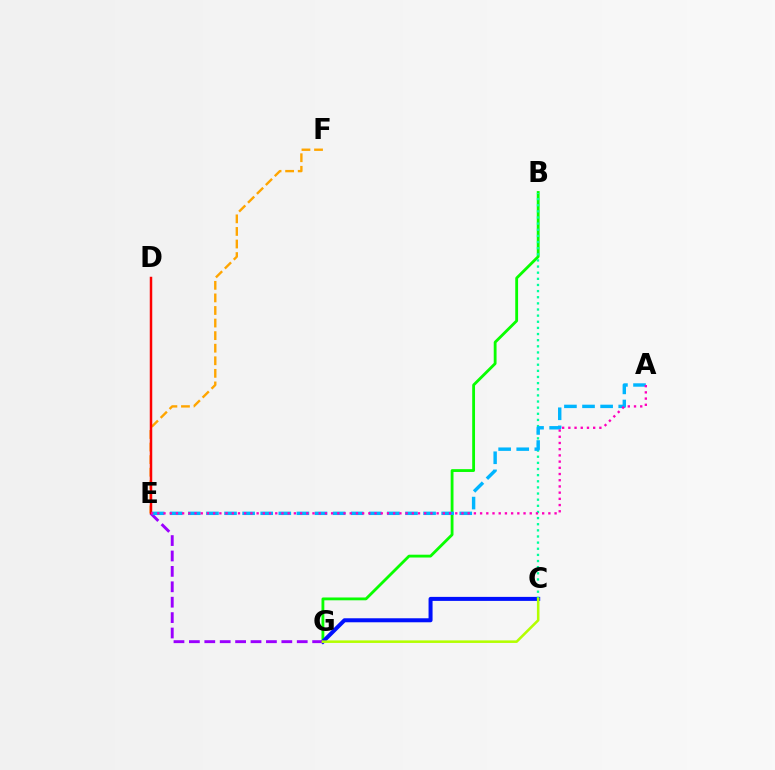{('B', 'G'): [{'color': '#08ff00', 'line_style': 'solid', 'thickness': 2.03}], ('C', 'G'): [{'color': '#0010ff', 'line_style': 'solid', 'thickness': 2.88}, {'color': '#b3ff00', 'line_style': 'solid', 'thickness': 1.83}], ('B', 'C'): [{'color': '#00ff9d', 'line_style': 'dotted', 'thickness': 1.67}], ('E', 'G'): [{'color': '#9b00ff', 'line_style': 'dashed', 'thickness': 2.09}], ('E', 'F'): [{'color': '#ffa500', 'line_style': 'dashed', 'thickness': 1.71}], ('D', 'E'): [{'color': '#ff0000', 'line_style': 'solid', 'thickness': 1.79}], ('A', 'E'): [{'color': '#00b5ff', 'line_style': 'dashed', 'thickness': 2.46}, {'color': '#ff00bd', 'line_style': 'dotted', 'thickness': 1.69}]}